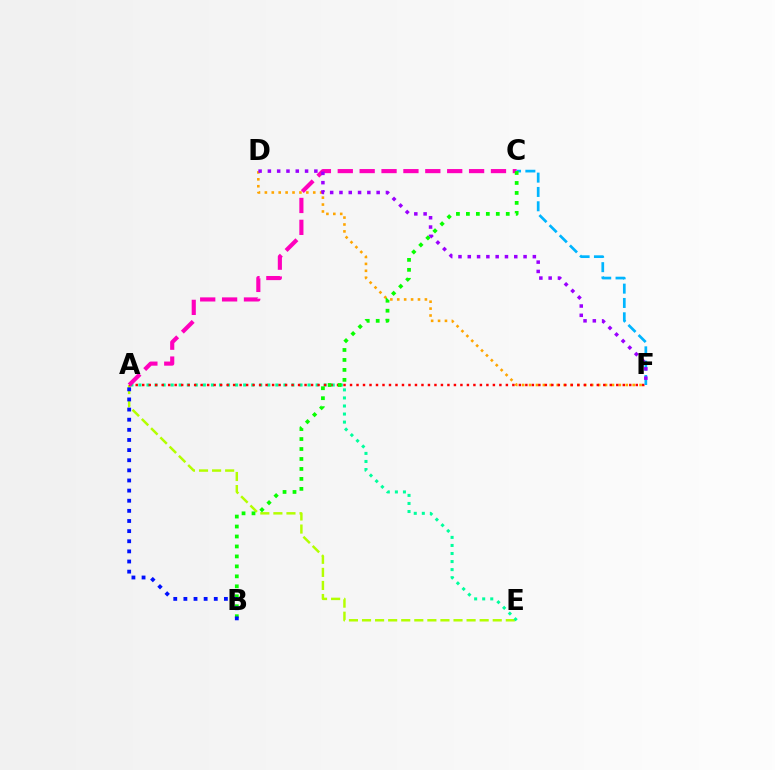{('A', 'E'): [{'color': '#b3ff00', 'line_style': 'dashed', 'thickness': 1.78}, {'color': '#00ff9d', 'line_style': 'dotted', 'thickness': 2.19}], ('D', 'F'): [{'color': '#ffa500', 'line_style': 'dotted', 'thickness': 1.88}, {'color': '#9b00ff', 'line_style': 'dotted', 'thickness': 2.53}], ('A', 'F'): [{'color': '#ff0000', 'line_style': 'dotted', 'thickness': 1.76}], ('A', 'C'): [{'color': '#ff00bd', 'line_style': 'dashed', 'thickness': 2.97}], ('C', 'F'): [{'color': '#00b5ff', 'line_style': 'dashed', 'thickness': 1.95}], ('B', 'C'): [{'color': '#08ff00', 'line_style': 'dotted', 'thickness': 2.71}], ('A', 'B'): [{'color': '#0010ff', 'line_style': 'dotted', 'thickness': 2.75}]}